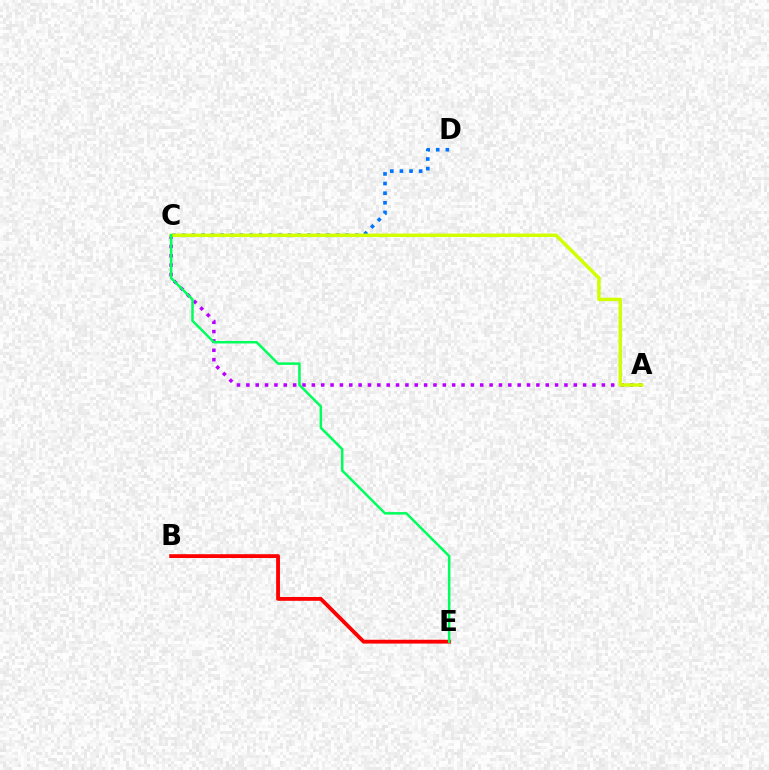{('A', 'C'): [{'color': '#b900ff', 'line_style': 'dotted', 'thickness': 2.54}, {'color': '#d1ff00', 'line_style': 'solid', 'thickness': 2.5}], ('B', 'E'): [{'color': '#ff0000', 'line_style': 'solid', 'thickness': 2.76}], ('C', 'D'): [{'color': '#0074ff', 'line_style': 'dotted', 'thickness': 2.61}], ('C', 'E'): [{'color': '#00ff5c', 'line_style': 'solid', 'thickness': 1.8}]}